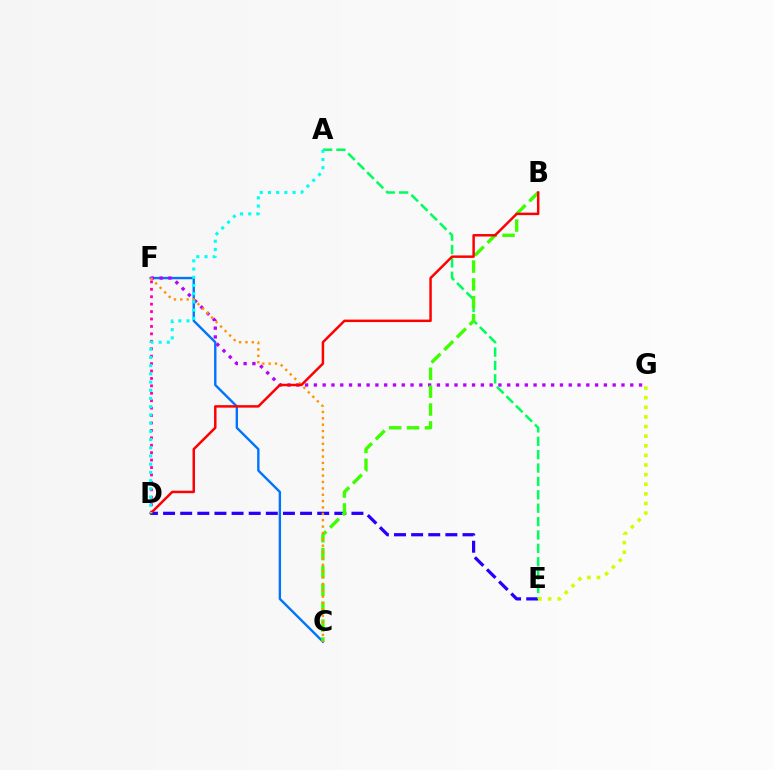{('D', 'E'): [{'color': '#2500ff', 'line_style': 'dashed', 'thickness': 2.33}], ('C', 'F'): [{'color': '#0074ff', 'line_style': 'solid', 'thickness': 1.72}, {'color': '#ff9400', 'line_style': 'dotted', 'thickness': 1.73}], ('F', 'G'): [{'color': '#b900ff', 'line_style': 'dotted', 'thickness': 2.39}], ('D', 'F'): [{'color': '#ff00ac', 'line_style': 'dotted', 'thickness': 2.02}], ('A', 'E'): [{'color': '#00ff5c', 'line_style': 'dashed', 'thickness': 1.82}], ('B', 'C'): [{'color': '#3dff00', 'line_style': 'dashed', 'thickness': 2.43}], ('E', 'G'): [{'color': '#d1ff00', 'line_style': 'dotted', 'thickness': 2.61}], ('B', 'D'): [{'color': '#ff0000', 'line_style': 'solid', 'thickness': 1.79}], ('A', 'D'): [{'color': '#00fff6', 'line_style': 'dotted', 'thickness': 2.23}]}